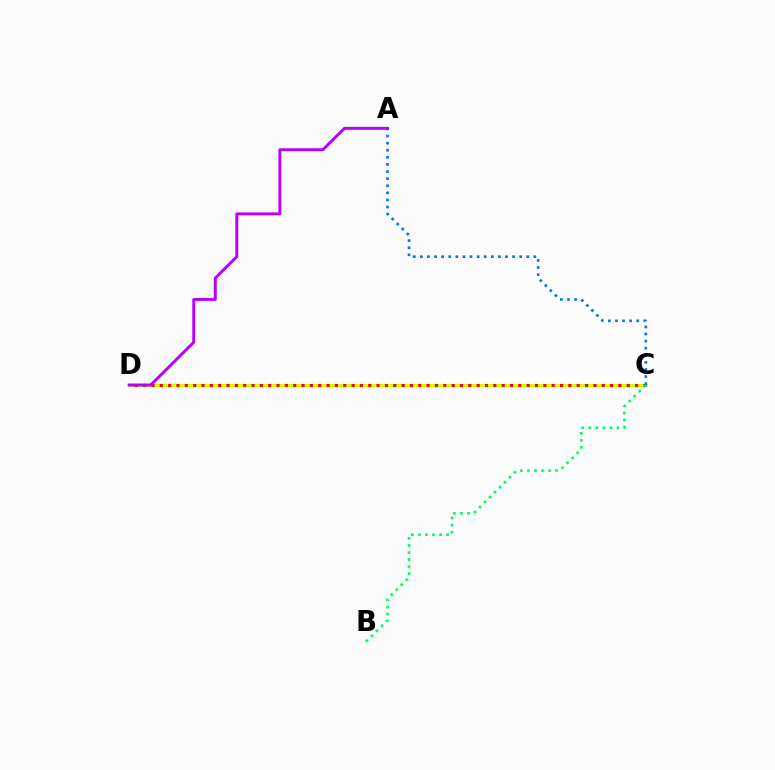{('C', 'D'): [{'color': '#d1ff00', 'line_style': 'solid', 'thickness': 2.13}, {'color': '#ff0000', 'line_style': 'dotted', 'thickness': 2.27}], ('A', 'C'): [{'color': '#0074ff', 'line_style': 'dotted', 'thickness': 1.93}], ('B', 'C'): [{'color': '#00ff5c', 'line_style': 'dotted', 'thickness': 1.92}], ('A', 'D'): [{'color': '#b900ff', 'line_style': 'solid', 'thickness': 2.12}]}